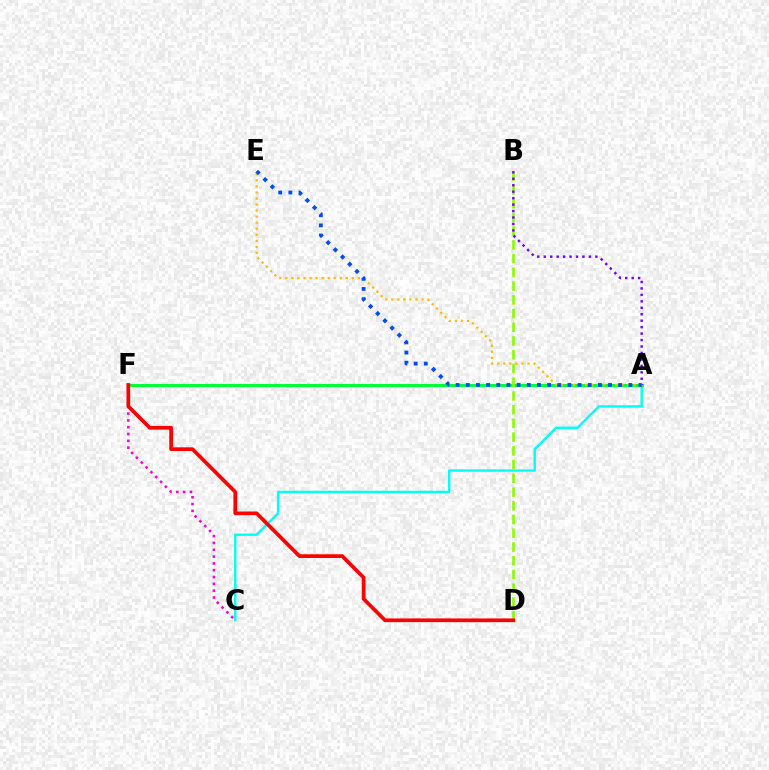{('A', 'C'): [{'color': '#00fff6', 'line_style': 'solid', 'thickness': 1.71}], ('C', 'F'): [{'color': '#ff00cf', 'line_style': 'dotted', 'thickness': 1.85}], ('A', 'F'): [{'color': '#00ff39', 'line_style': 'solid', 'thickness': 2.24}], ('B', 'D'): [{'color': '#84ff00', 'line_style': 'dashed', 'thickness': 1.87}], ('A', 'B'): [{'color': '#7200ff', 'line_style': 'dotted', 'thickness': 1.75}], ('A', 'E'): [{'color': '#ffbd00', 'line_style': 'dotted', 'thickness': 1.64}, {'color': '#004bff', 'line_style': 'dotted', 'thickness': 2.76}], ('D', 'F'): [{'color': '#ff0000', 'line_style': 'solid', 'thickness': 2.67}]}